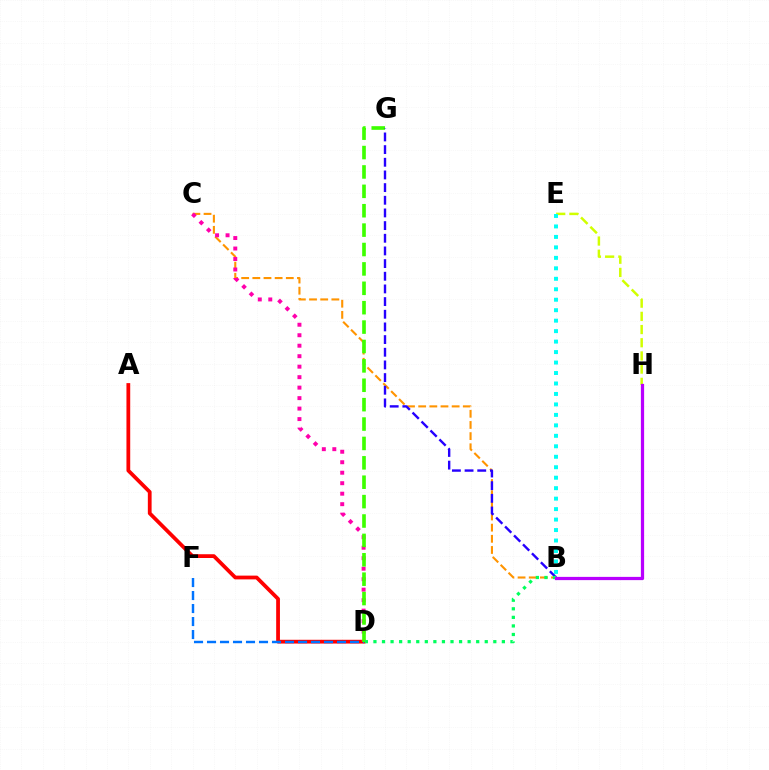{('A', 'D'): [{'color': '#ff0000', 'line_style': 'solid', 'thickness': 2.71}], ('D', 'F'): [{'color': '#0074ff', 'line_style': 'dashed', 'thickness': 1.77}], ('E', 'H'): [{'color': '#d1ff00', 'line_style': 'dashed', 'thickness': 1.79}], ('B', 'C'): [{'color': '#ff9400', 'line_style': 'dashed', 'thickness': 1.52}], ('C', 'D'): [{'color': '#ff00ac', 'line_style': 'dotted', 'thickness': 2.85}], ('D', 'G'): [{'color': '#3dff00', 'line_style': 'dashed', 'thickness': 2.63}], ('B', 'G'): [{'color': '#2500ff', 'line_style': 'dashed', 'thickness': 1.72}], ('B', 'E'): [{'color': '#00fff6', 'line_style': 'dotted', 'thickness': 2.84}], ('B', 'D'): [{'color': '#00ff5c', 'line_style': 'dotted', 'thickness': 2.33}], ('B', 'H'): [{'color': '#b900ff', 'line_style': 'solid', 'thickness': 2.33}]}